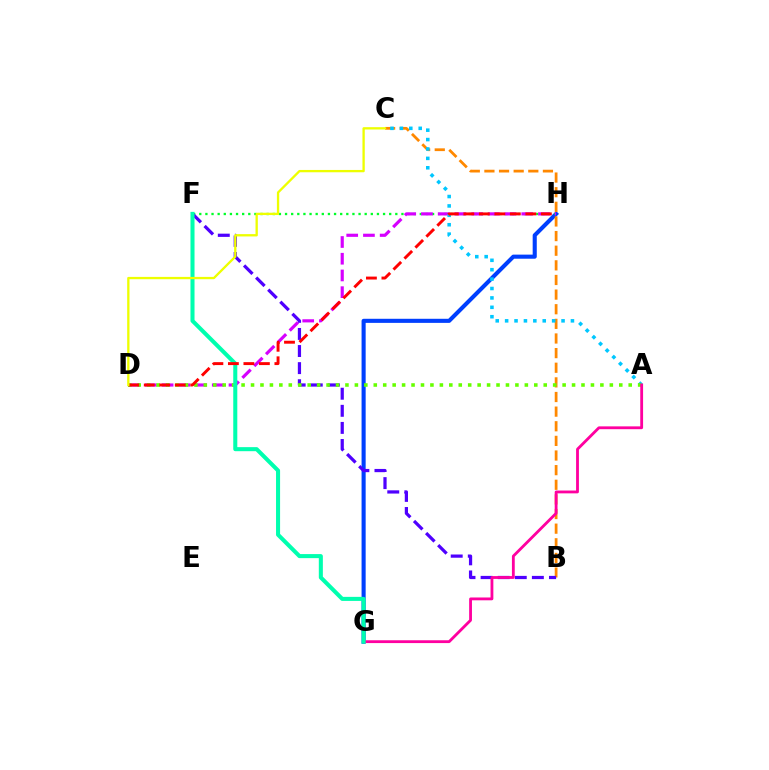{('G', 'H'): [{'color': '#003fff', 'line_style': 'solid', 'thickness': 2.95}], ('F', 'H'): [{'color': '#00ff27', 'line_style': 'dotted', 'thickness': 1.66}], ('B', 'C'): [{'color': '#ff8800', 'line_style': 'dashed', 'thickness': 1.99}], ('B', 'F'): [{'color': '#4f00ff', 'line_style': 'dashed', 'thickness': 2.32}], ('D', 'H'): [{'color': '#d600ff', 'line_style': 'dashed', 'thickness': 2.27}, {'color': '#ff0000', 'line_style': 'dashed', 'thickness': 2.11}], ('A', 'C'): [{'color': '#00c7ff', 'line_style': 'dotted', 'thickness': 2.55}], ('A', 'D'): [{'color': '#66ff00', 'line_style': 'dotted', 'thickness': 2.57}], ('A', 'G'): [{'color': '#ff00a0', 'line_style': 'solid', 'thickness': 2.03}], ('F', 'G'): [{'color': '#00ffaf', 'line_style': 'solid', 'thickness': 2.92}], ('C', 'D'): [{'color': '#eeff00', 'line_style': 'solid', 'thickness': 1.67}]}